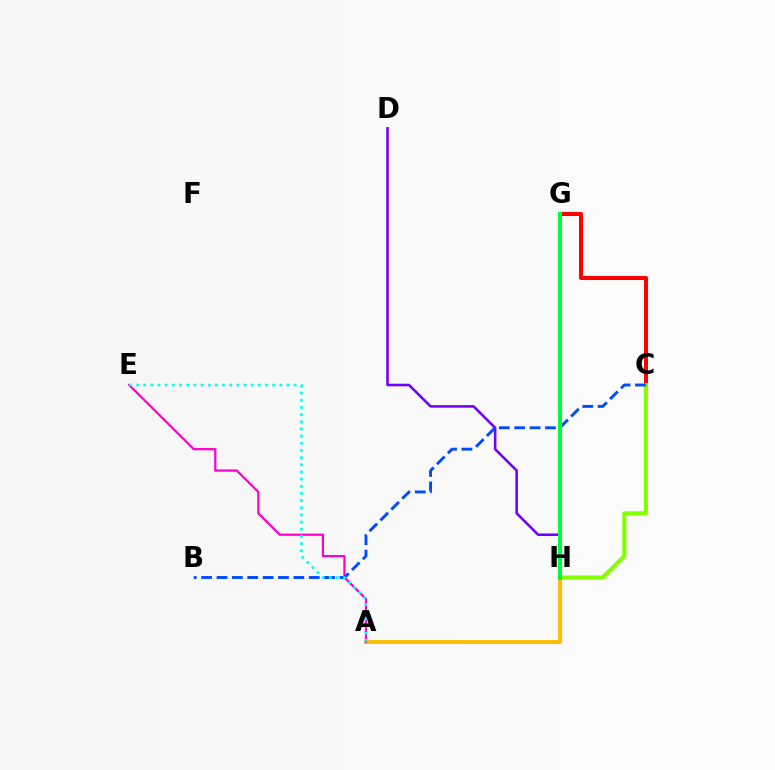{('A', 'H'): [{'color': '#ffbd00', 'line_style': 'solid', 'thickness': 2.78}], ('C', 'G'): [{'color': '#ff0000', 'line_style': 'solid', 'thickness': 2.9}], ('D', 'H'): [{'color': '#7200ff', 'line_style': 'solid', 'thickness': 1.85}], ('C', 'H'): [{'color': '#84ff00', 'line_style': 'solid', 'thickness': 2.97}], ('A', 'E'): [{'color': '#ff00cf', 'line_style': 'solid', 'thickness': 1.62}, {'color': '#00fff6', 'line_style': 'dotted', 'thickness': 1.95}], ('B', 'C'): [{'color': '#004bff', 'line_style': 'dashed', 'thickness': 2.09}], ('G', 'H'): [{'color': '#00ff39', 'line_style': 'solid', 'thickness': 2.9}]}